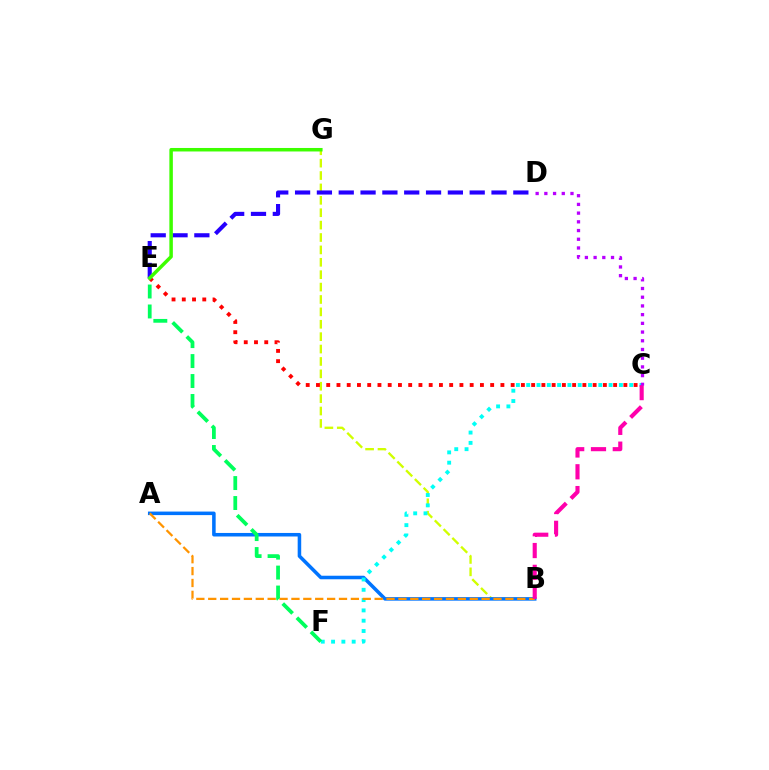{('B', 'G'): [{'color': '#d1ff00', 'line_style': 'dashed', 'thickness': 1.68}], ('A', 'B'): [{'color': '#0074ff', 'line_style': 'solid', 'thickness': 2.55}, {'color': '#ff9400', 'line_style': 'dashed', 'thickness': 1.61}], ('C', 'F'): [{'color': '#00fff6', 'line_style': 'dotted', 'thickness': 2.8}], ('C', 'E'): [{'color': '#ff0000', 'line_style': 'dotted', 'thickness': 2.78}], ('D', 'E'): [{'color': '#2500ff', 'line_style': 'dashed', 'thickness': 2.97}], ('E', 'G'): [{'color': '#3dff00', 'line_style': 'solid', 'thickness': 2.51}], ('E', 'F'): [{'color': '#00ff5c', 'line_style': 'dashed', 'thickness': 2.71}], ('B', 'C'): [{'color': '#ff00ac', 'line_style': 'dashed', 'thickness': 2.96}], ('C', 'D'): [{'color': '#b900ff', 'line_style': 'dotted', 'thickness': 2.37}]}